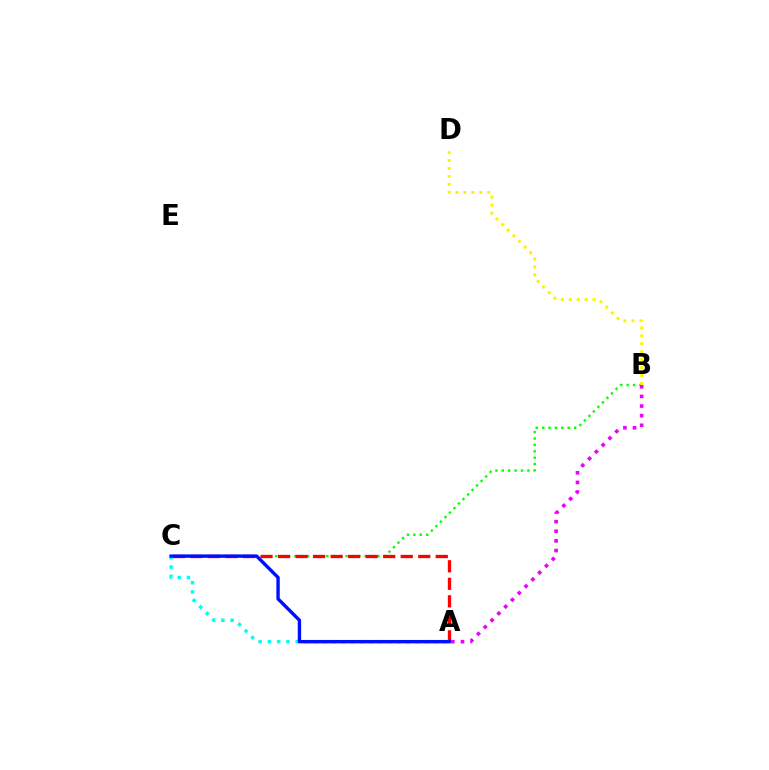{('B', 'C'): [{'color': '#08ff00', 'line_style': 'dotted', 'thickness': 1.74}], ('A', 'B'): [{'color': '#ee00ff', 'line_style': 'dotted', 'thickness': 2.61}], ('B', 'D'): [{'color': '#fcf500', 'line_style': 'dotted', 'thickness': 2.16}], ('A', 'C'): [{'color': '#ff0000', 'line_style': 'dashed', 'thickness': 2.38}, {'color': '#00fff6', 'line_style': 'dotted', 'thickness': 2.51}, {'color': '#0010ff', 'line_style': 'solid', 'thickness': 2.45}]}